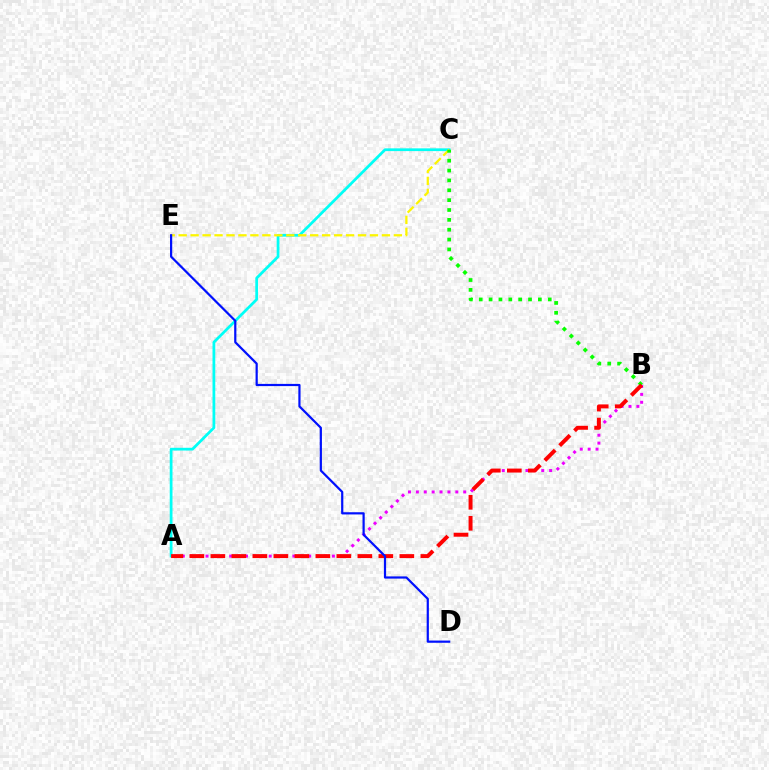{('A', 'C'): [{'color': '#00fff6', 'line_style': 'solid', 'thickness': 1.98}], ('C', 'E'): [{'color': '#fcf500', 'line_style': 'dashed', 'thickness': 1.62}], ('A', 'B'): [{'color': '#ee00ff', 'line_style': 'dotted', 'thickness': 2.15}, {'color': '#ff0000', 'line_style': 'dashed', 'thickness': 2.85}], ('B', 'C'): [{'color': '#08ff00', 'line_style': 'dotted', 'thickness': 2.68}], ('D', 'E'): [{'color': '#0010ff', 'line_style': 'solid', 'thickness': 1.59}]}